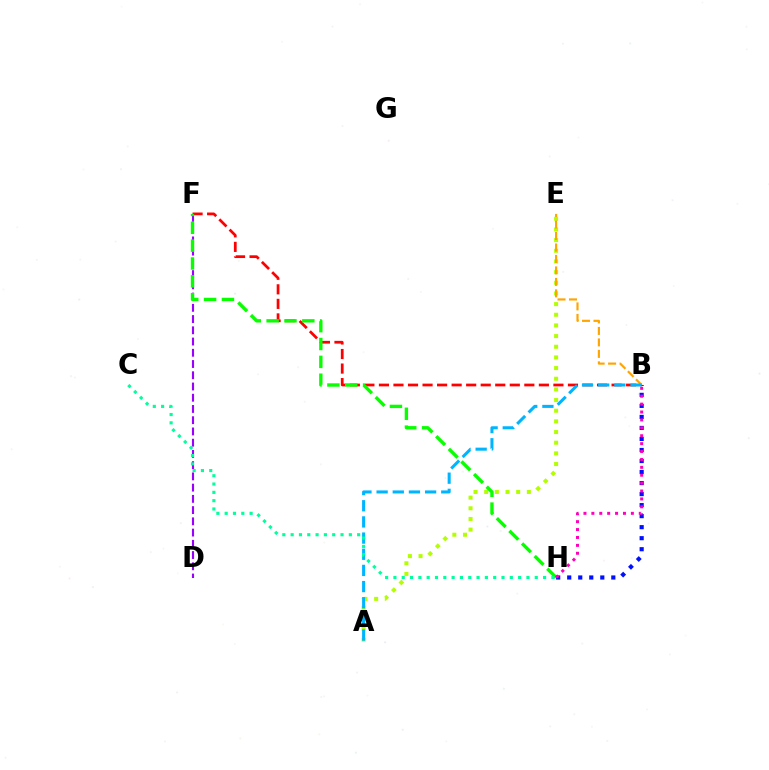{('A', 'E'): [{'color': '#b3ff00', 'line_style': 'dotted', 'thickness': 2.9}], ('D', 'F'): [{'color': '#9b00ff', 'line_style': 'dashed', 'thickness': 1.53}], ('B', 'F'): [{'color': '#ff0000', 'line_style': 'dashed', 'thickness': 1.98}], ('B', 'E'): [{'color': '#ffa500', 'line_style': 'dashed', 'thickness': 1.56}], ('B', 'H'): [{'color': '#0010ff', 'line_style': 'dotted', 'thickness': 3.0}, {'color': '#ff00bd', 'line_style': 'dotted', 'thickness': 2.15}], ('A', 'B'): [{'color': '#00b5ff', 'line_style': 'dashed', 'thickness': 2.2}], ('F', 'H'): [{'color': '#08ff00', 'line_style': 'dashed', 'thickness': 2.42}], ('C', 'H'): [{'color': '#00ff9d', 'line_style': 'dotted', 'thickness': 2.26}]}